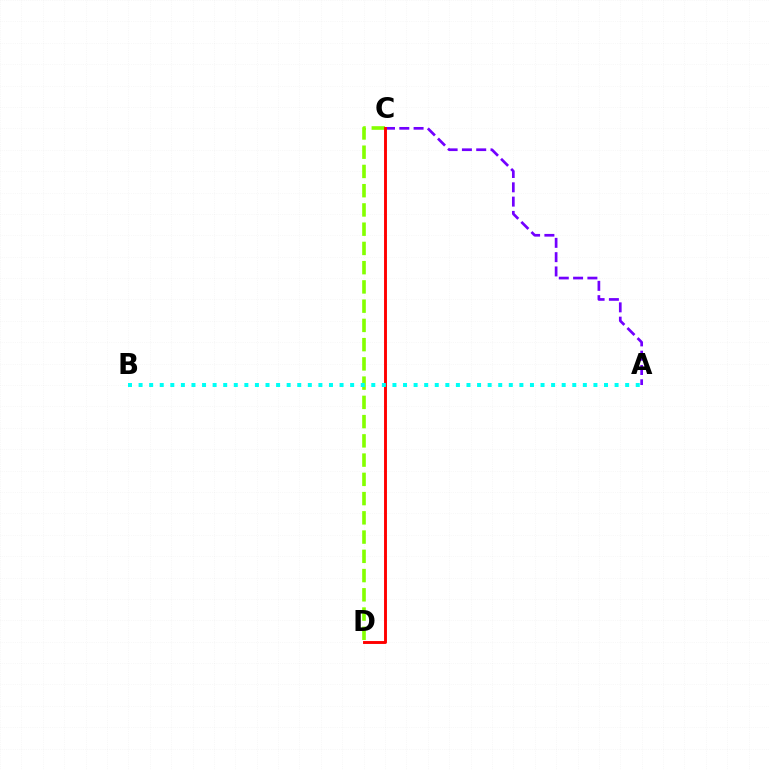{('C', 'D'): [{'color': '#84ff00', 'line_style': 'dashed', 'thickness': 2.61}, {'color': '#ff0000', 'line_style': 'solid', 'thickness': 2.09}], ('A', 'C'): [{'color': '#7200ff', 'line_style': 'dashed', 'thickness': 1.94}], ('A', 'B'): [{'color': '#00fff6', 'line_style': 'dotted', 'thickness': 2.87}]}